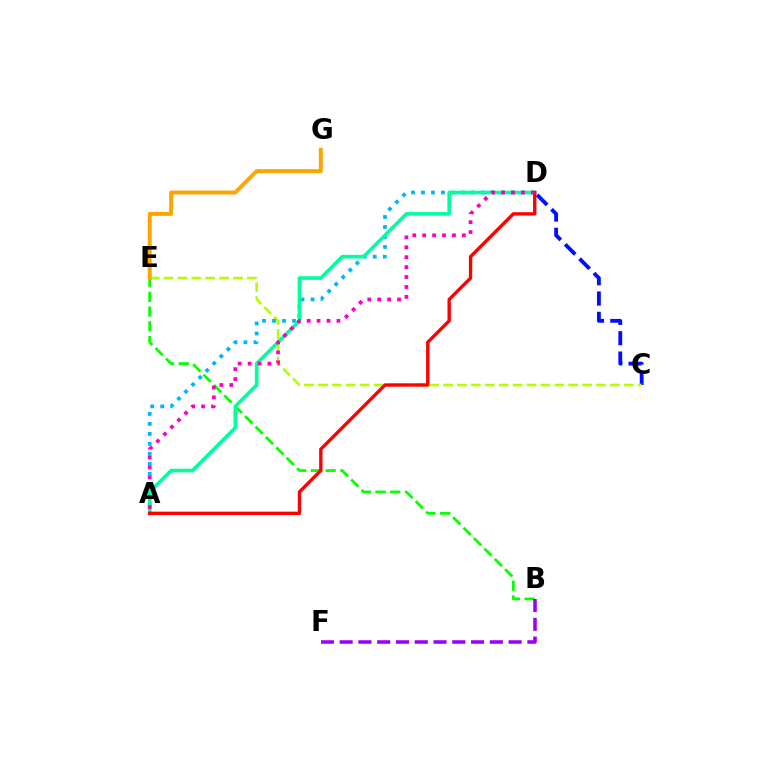{('B', 'E'): [{'color': '#08ff00', 'line_style': 'dashed', 'thickness': 2.0}], ('C', 'D'): [{'color': '#0010ff', 'line_style': 'dashed', 'thickness': 2.77}], ('C', 'E'): [{'color': '#b3ff00', 'line_style': 'dashed', 'thickness': 1.89}], ('A', 'D'): [{'color': '#00b5ff', 'line_style': 'dotted', 'thickness': 2.71}, {'color': '#00ff9d', 'line_style': 'solid', 'thickness': 2.6}, {'color': '#ff0000', 'line_style': 'solid', 'thickness': 2.43}, {'color': '#ff00bd', 'line_style': 'dotted', 'thickness': 2.7}], ('B', 'F'): [{'color': '#9b00ff', 'line_style': 'dashed', 'thickness': 2.55}], ('E', 'G'): [{'color': '#ffa500', 'line_style': 'solid', 'thickness': 2.85}]}